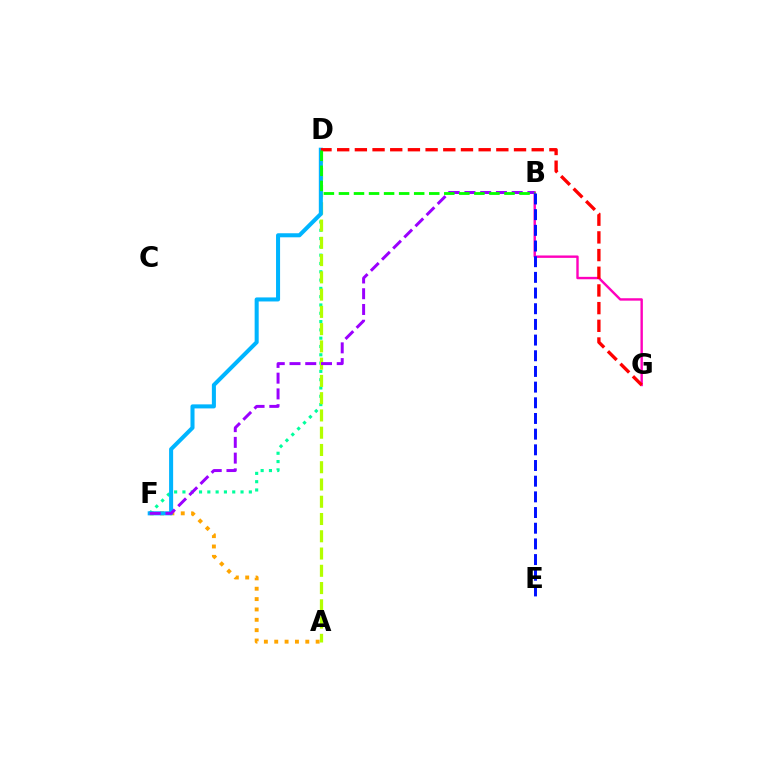{('A', 'F'): [{'color': '#ffa500', 'line_style': 'dotted', 'thickness': 2.81}], ('D', 'F'): [{'color': '#00ff9d', 'line_style': 'dotted', 'thickness': 2.26}, {'color': '#00b5ff', 'line_style': 'solid', 'thickness': 2.91}], ('B', 'G'): [{'color': '#ff00bd', 'line_style': 'solid', 'thickness': 1.73}], ('A', 'D'): [{'color': '#b3ff00', 'line_style': 'dashed', 'thickness': 2.34}], ('B', 'F'): [{'color': '#9b00ff', 'line_style': 'dashed', 'thickness': 2.14}], ('D', 'G'): [{'color': '#ff0000', 'line_style': 'dashed', 'thickness': 2.4}], ('B', 'D'): [{'color': '#08ff00', 'line_style': 'dashed', 'thickness': 2.04}], ('B', 'E'): [{'color': '#0010ff', 'line_style': 'dashed', 'thickness': 2.13}]}